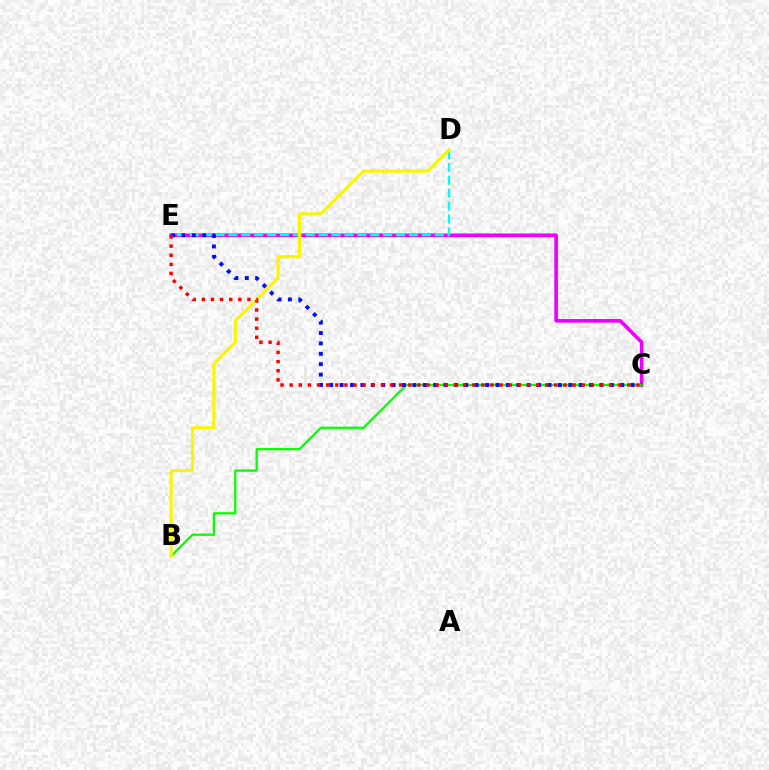{('C', 'E'): [{'color': '#ee00ff', 'line_style': 'solid', 'thickness': 2.62}, {'color': '#0010ff', 'line_style': 'dotted', 'thickness': 2.82}, {'color': '#ff0000', 'line_style': 'dotted', 'thickness': 2.48}], ('D', 'E'): [{'color': '#00fff6', 'line_style': 'dashed', 'thickness': 1.75}], ('B', 'C'): [{'color': '#08ff00', 'line_style': 'solid', 'thickness': 1.64}], ('B', 'D'): [{'color': '#fcf500', 'line_style': 'solid', 'thickness': 2.24}]}